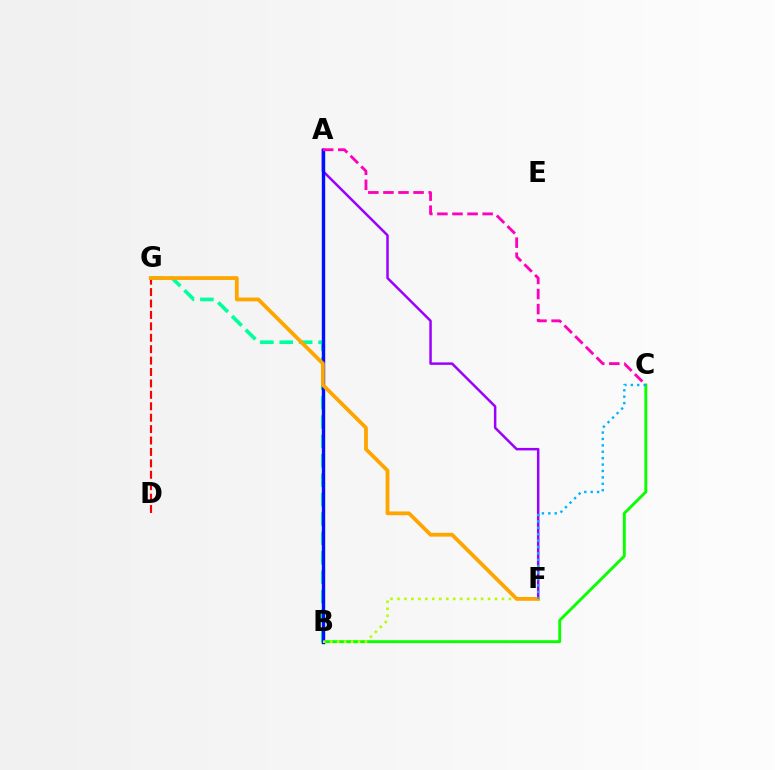{('D', 'G'): [{'color': '#ff0000', 'line_style': 'dashed', 'thickness': 1.55}], ('B', 'C'): [{'color': '#08ff00', 'line_style': 'solid', 'thickness': 2.07}], ('B', 'G'): [{'color': '#00ff9d', 'line_style': 'dashed', 'thickness': 2.64}], ('A', 'F'): [{'color': '#9b00ff', 'line_style': 'solid', 'thickness': 1.79}], ('A', 'B'): [{'color': '#0010ff', 'line_style': 'solid', 'thickness': 2.45}], ('A', 'C'): [{'color': '#ff00bd', 'line_style': 'dashed', 'thickness': 2.05}], ('B', 'F'): [{'color': '#b3ff00', 'line_style': 'dotted', 'thickness': 1.89}], ('F', 'G'): [{'color': '#ffa500', 'line_style': 'solid', 'thickness': 2.73}], ('C', 'F'): [{'color': '#00b5ff', 'line_style': 'dotted', 'thickness': 1.74}]}